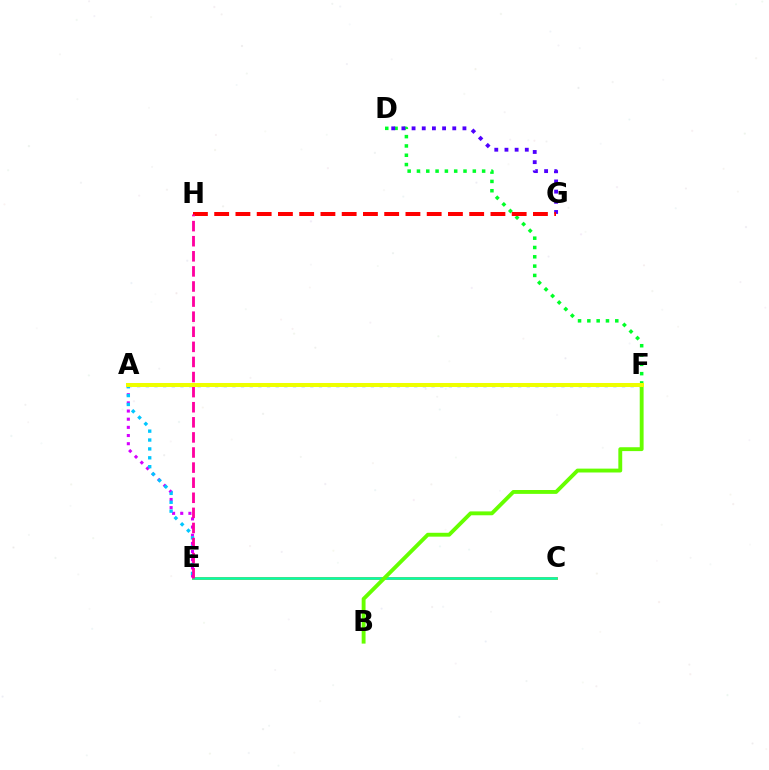{('A', 'E'): [{'color': '#d600ff', 'line_style': 'dotted', 'thickness': 2.22}, {'color': '#00c7ff', 'line_style': 'dotted', 'thickness': 2.41}], ('D', 'F'): [{'color': '#00ff27', 'line_style': 'dotted', 'thickness': 2.53}], ('D', 'G'): [{'color': '#4f00ff', 'line_style': 'dotted', 'thickness': 2.76}], ('C', 'E'): [{'color': '#ff8800', 'line_style': 'solid', 'thickness': 2.03}, {'color': '#00ffaf', 'line_style': 'solid', 'thickness': 1.8}], ('A', 'F'): [{'color': '#003fff', 'line_style': 'dotted', 'thickness': 2.35}, {'color': '#eeff00', 'line_style': 'solid', 'thickness': 2.88}], ('G', 'H'): [{'color': '#ff0000', 'line_style': 'dashed', 'thickness': 2.89}], ('B', 'F'): [{'color': '#66ff00', 'line_style': 'solid', 'thickness': 2.79}], ('E', 'H'): [{'color': '#ff00a0', 'line_style': 'dashed', 'thickness': 2.05}]}